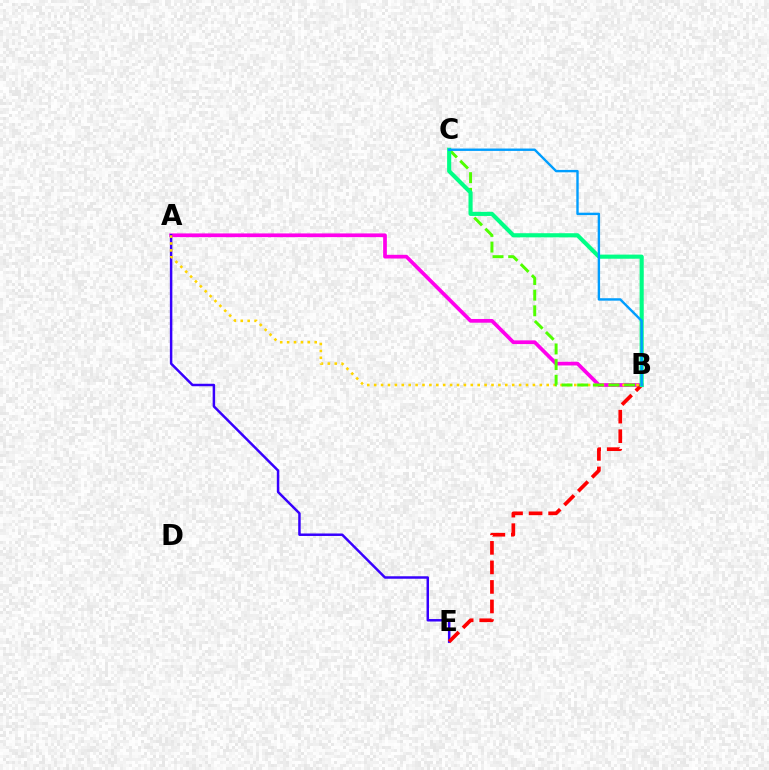{('A', 'B'): [{'color': '#ff00ed', 'line_style': 'solid', 'thickness': 2.67}, {'color': '#ffd500', 'line_style': 'dotted', 'thickness': 1.87}], ('A', 'E'): [{'color': '#3700ff', 'line_style': 'solid', 'thickness': 1.78}], ('B', 'E'): [{'color': '#ff0000', 'line_style': 'dashed', 'thickness': 2.65}], ('B', 'C'): [{'color': '#4fff00', 'line_style': 'dashed', 'thickness': 2.13}, {'color': '#00ff86', 'line_style': 'solid', 'thickness': 2.97}, {'color': '#009eff', 'line_style': 'solid', 'thickness': 1.72}]}